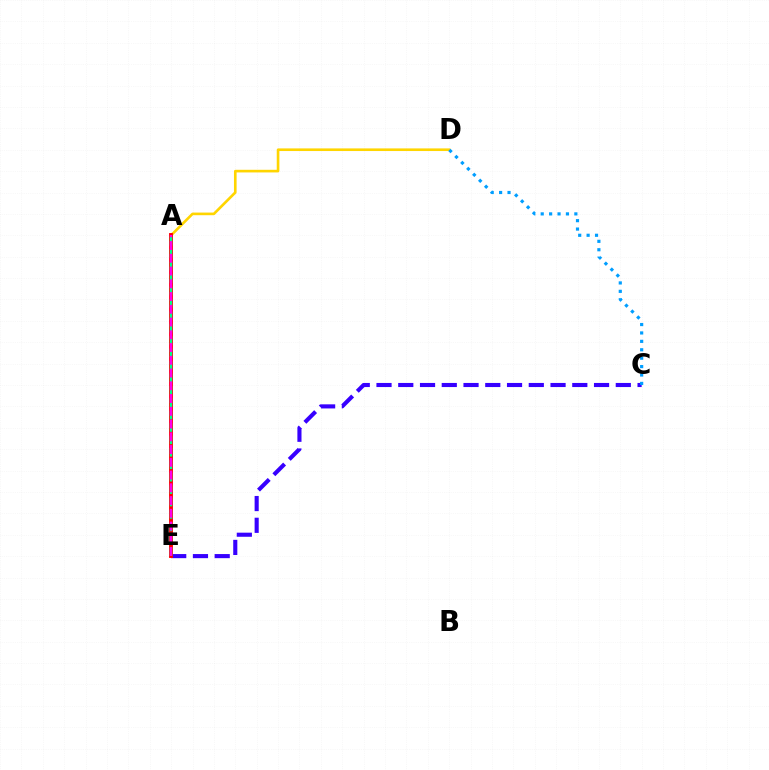{('A', 'D'): [{'color': '#ffd500', 'line_style': 'solid', 'thickness': 1.9}], ('C', 'E'): [{'color': '#3700ff', 'line_style': 'dashed', 'thickness': 2.96}], ('A', 'E'): [{'color': '#4fff00', 'line_style': 'dashed', 'thickness': 1.59}, {'color': '#ff0000', 'line_style': 'solid', 'thickness': 2.8}, {'color': '#00ff86', 'line_style': 'dashed', 'thickness': 1.69}, {'color': '#ff00ed', 'line_style': 'dashed', 'thickness': 1.73}], ('C', 'D'): [{'color': '#009eff', 'line_style': 'dotted', 'thickness': 2.29}]}